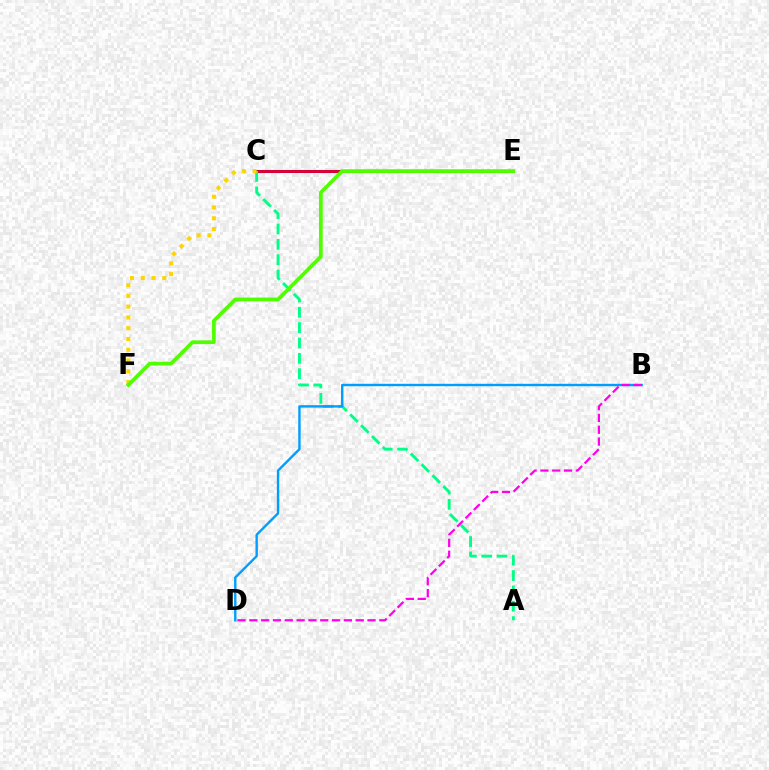{('C', 'E'): [{'color': '#3700ff', 'line_style': 'solid', 'thickness': 2.19}, {'color': '#ff0000', 'line_style': 'solid', 'thickness': 1.85}], ('A', 'C'): [{'color': '#00ff86', 'line_style': 'dashed', 'thickness': 2.09}], ('B', 'D'): [{'color': '#009eff', 'line_style': 'solid', 'thickness': 1.72}, {'color': '#ff00ed', 'line_style': 'dashed', 'thickness': 1.61}], ('C', 'F'): [{'color': '#ffd500', 'line_style': 'dotted', 'thickness': 2.92}], ('E', 'F'): [{'color': '#4fff00', 'line_style': 'solid', 'thickness': 2.67}]}